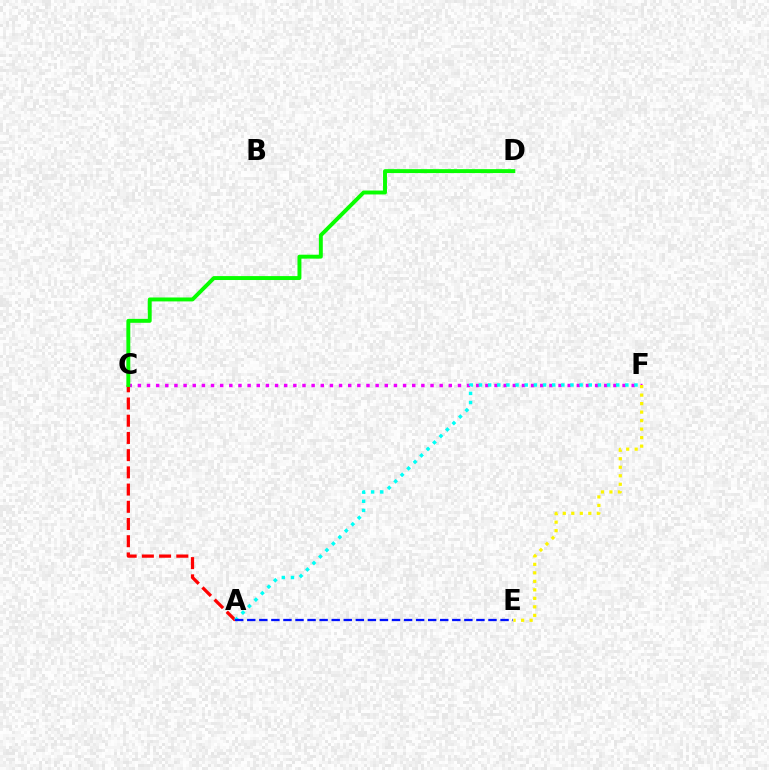{('C', 'F'): [{'color': '#ee00ff', 'line_style': 'dotted', 'thickness': 2.48}], ('A', 'C'): [{'color': '#ff0000', 'line_style': 'dashed', 'thickness': 2.34}], ('C', 'D'): [{'color': '#08ff00', 'line_style': 'solid', 'thickness': 2.82}], ('E', 'F'): [{'color': '#fcf500', 'line_style': 'dotted', 'thickness': 2.31}], ('A', 'F'): [{'color': '#00fff6', 'line_style': 'dotted', 'thickness': 2.49}], ('A', 'E'): [{'color': '#0010ff', 'line_style': 'dashed', 'thickness': 1.64}]}